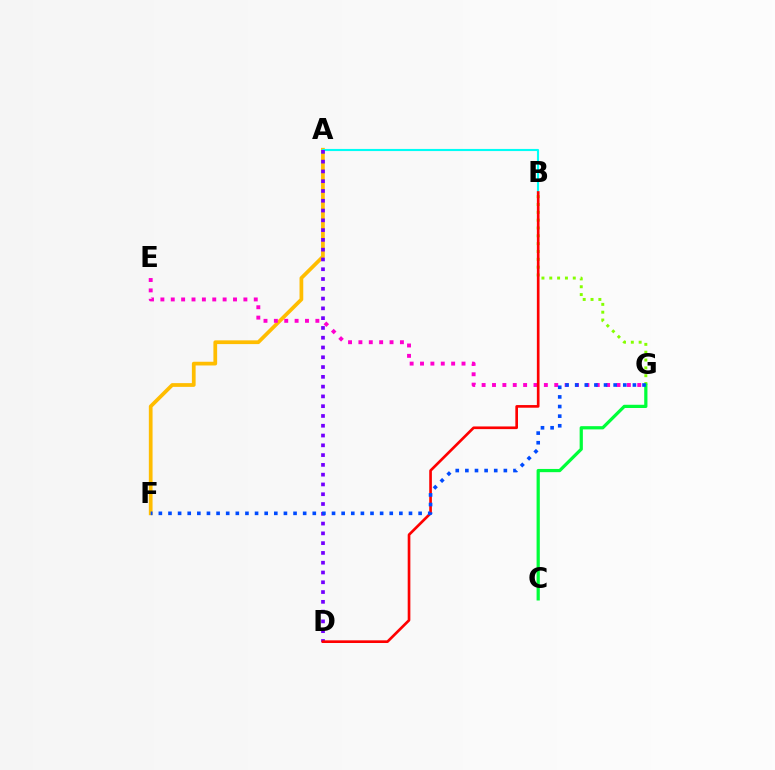{('A', 'F'): [{'color': '#ffbd00', 'line_style': 'solid', 'thickness': 2.69}], ('A', 'B'): [{'color': '#00fff6', 'line_style': 'solid', 'thickness': 1.53}], ('E', 'G'): [{'color': '#ff00cf', 'line_style': 'dotted', 'thickness': 2.82}], ('B', 'G'): [{'color': '#84ff00', 'line_style': 'dotted', 'thickness': 2.13}], ('A', 'D'): [{'color': '#7200ff', 'line_style': 'dotted', 'thickness': 2.66}], ('B', 'D'): [{'color': '#ff0000', 'line_style': 'solid', 'thickness': 1.92}], ('C', 'G'): [{'color': '#00ff39', 'line_style': 'solid', 'thickness': 2.32}], ('F', 'G'): [{'color': '#004bff', 'line_style': 'dotted', 'thickness': 2.61}]}